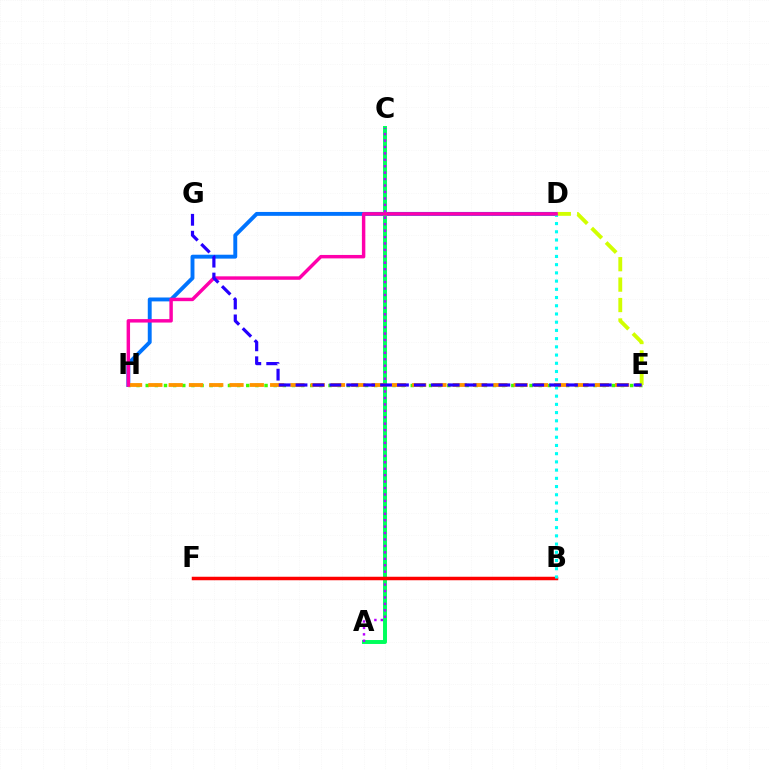{('D', 'H'): [{'color': '#0074ff', 'line_style': 'solid', 'thickness': 2.81}, {'color': '#ff00ac', 'line_style': 'solid', 'thickness': 2.48}], ('A', 'C'): [{'color': '#00ff5c', 'line_style': 'solid', 'thickness': 2.84}, {'color': '#b900ff', 'line_style': 'dotted', 'thickness': 1.75}], ('E', 'H'): [{'color': '#3dff00', 'line_style': 'dotted', 'thickness': 2.48}, {'color': '#ff9400', 'line_style': 'dashed', 'thickness': 2.76}], ('B', 'F'): [{'color': '#ff0000', 'line_style': 'solid', 'thickness': 2.52}], ('D', 'E'): [{'color': '#d1ff00', 'line_style': 'dashed', 'thickness': 2.77}], ('B', 'D'): [{'color': '#00fff6', 'line_style': 'dotted', 'thickness': 2.23}], ('E', 'G'): [{'color': '#2500ff', 'line_style': 'dashed', 'thickness': 2.3}]}